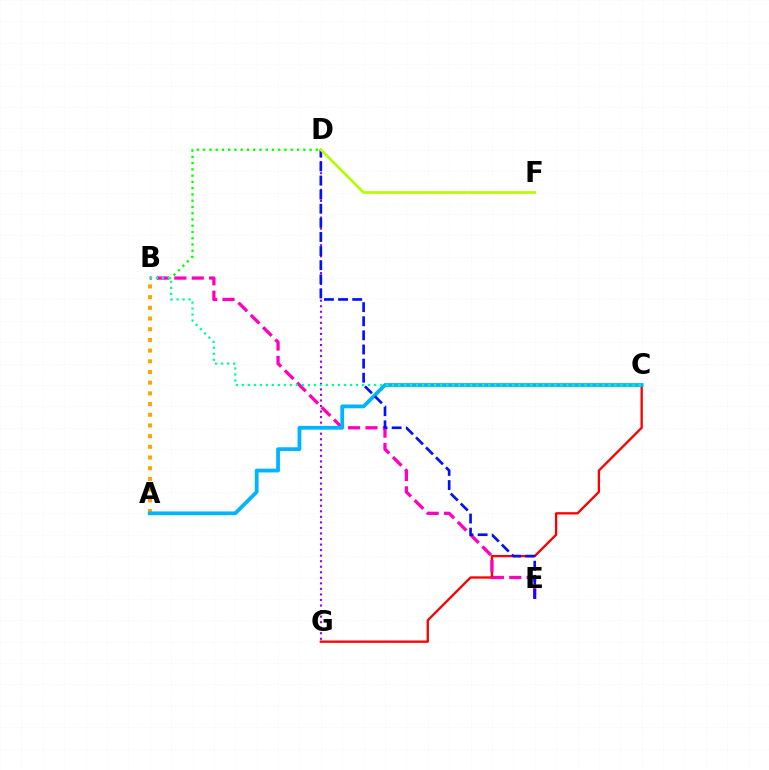{('B', 'D'): [{'color': '#08ff00', 'line_style': 'dotted', 'thickness': 1.7}], ('C', 'G'): [{'color': '#ff0000', 'line_style': 'solid', 'thickness': 1.67}], ('B', 'E'): [{'color': '#ff00bd', 'line_style': 'dashed', 'thickness': 2.36}], ('A', 'B'): [{'color': '#ffa500', 'line_style': 'dotted', 'thickness': 2.91}], ('D', 'G'): [{'color': '#9b00ff', 'line_style': 'dotted', 'thickness': 1.51}], ('A', 'C'): [{'color': '#00b5ff', 'line_style': 'solid', 'thickness': 2.73}], ('D', 'E'): [{'color': '#0010ff', 'line_style': 'dashed', 'thickness': 1.92}], ('D', 'F'): [{'color': '#b3ff00', 'line_style': 'solid', 'thickness': 1.95}], ('B', 'C'): [{'color': '#00ff9d', 'line_style': 'dotted', 'thickness': 1.63}]}